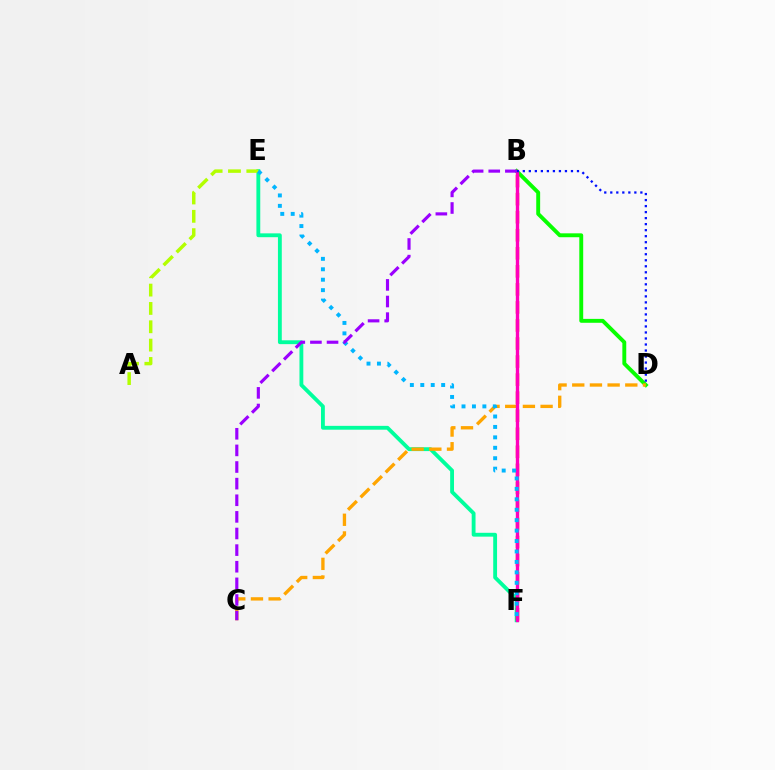{('B', 'D'): [{'color': '#08ff00', 'line_style': 'solid', 'thickness': 2.81}, {'color': '#0010ff', 'line_style': 'dotted', 'thickness': 1.64}], ('E', 'F'): [{'color': '#00ff9d', 'line_style': 'solid', 'thickness': 2.77}, {'color': '#00b5ff', 'line_style': 'dotted', 'thickness': 2.83}], ('C', 'D'): [{'color': '#ffa500', 'line_style': 'dashed', 'thickness': 2.4}], ('B', 'F'): [{'color': '#ff0000', 'line_style': 'dashed', 'thickness': 2.45}, {'color': '#ff00bd', 'line_style': 'solid', 'thickness': 2.42}], ('A', 'E'): [{'color': '#b3ff00', 'line_style': 'dashed', 'thickness': 2.49}], ('B', 'C'): [{'color': '#9b00ff', 'line_style': 'dashed', 'thickness': 2.26}]}